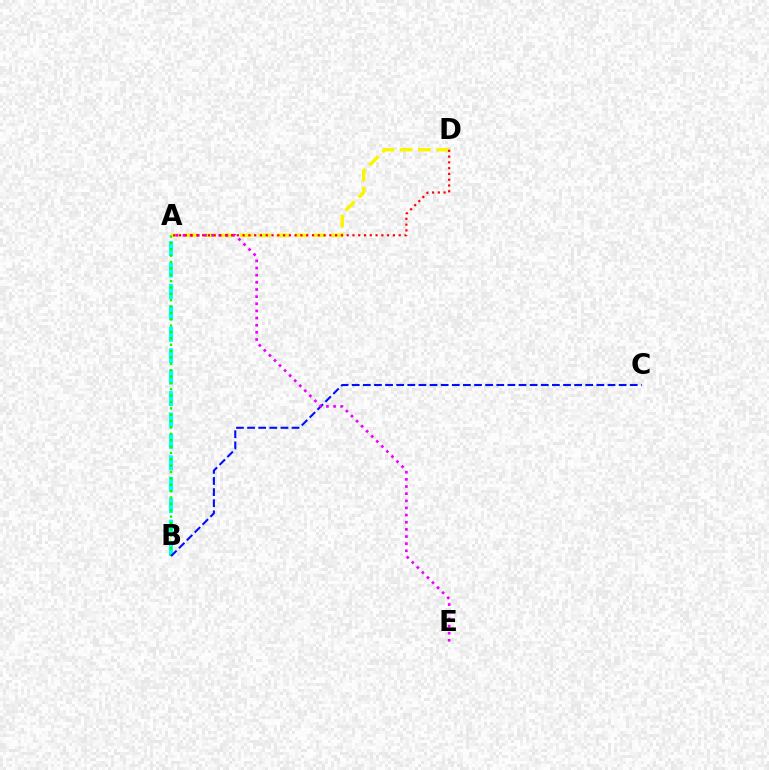{('A', 'B'): [{'color': '#00fff6', 'line_style': 'dashed', 'thickness': 2.91}, {'color': '#08ff00', 'line_style': 'dotted', 'thickness': 1.73}], ('A', 'D'): [{'color': '#fcf500', 'line_style': 'dashed', 'thickness': 2.49}, {'color': '#ff0000', 'line_style': 'dotted', 'thickness': 1.57}], ('B', 'C'): [{'color': '#0010ff', 'line_style': 'dashed', 'thickness': 1.51}], ('A', 'E'): [{'color': '#ee00ff', 'line_style': 'dotted', 'thickness': 1.94}]}